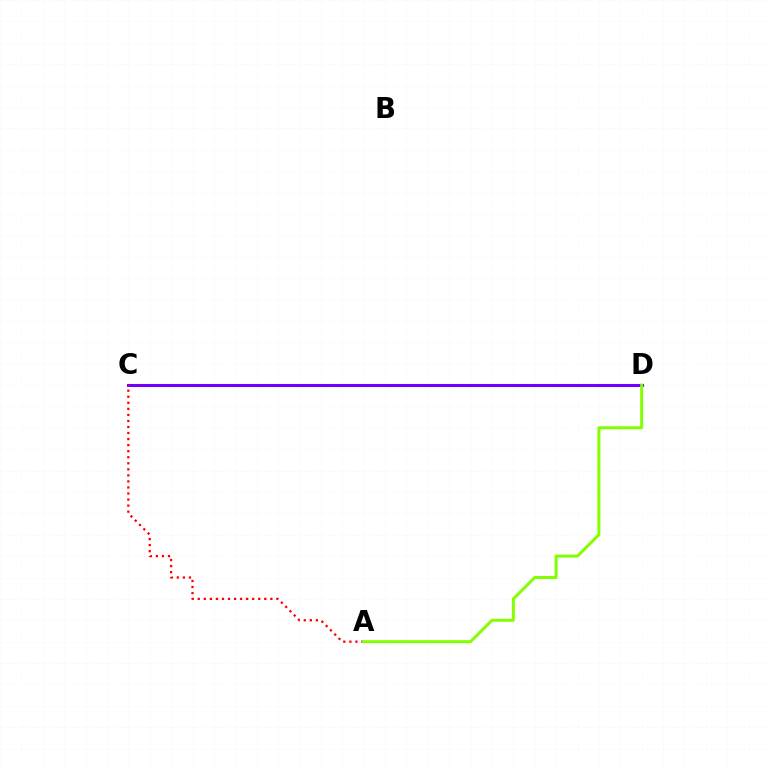{('C', 'D'): [{'color': '#00fff6', 'line_style': 'solid', 'thickness': 2.09}, {'color': '#7200ff', 'line_style': 'solid', 'thickness': 2.19}], ('A', 'C'): [{'color': '#ff0000', 'line_style': 'dotted', 'thickness': 1.64}], ('A', 'D'): [{'color': '#84ff00', 'line_style': 'solid', 'thickness': 2.15}]}